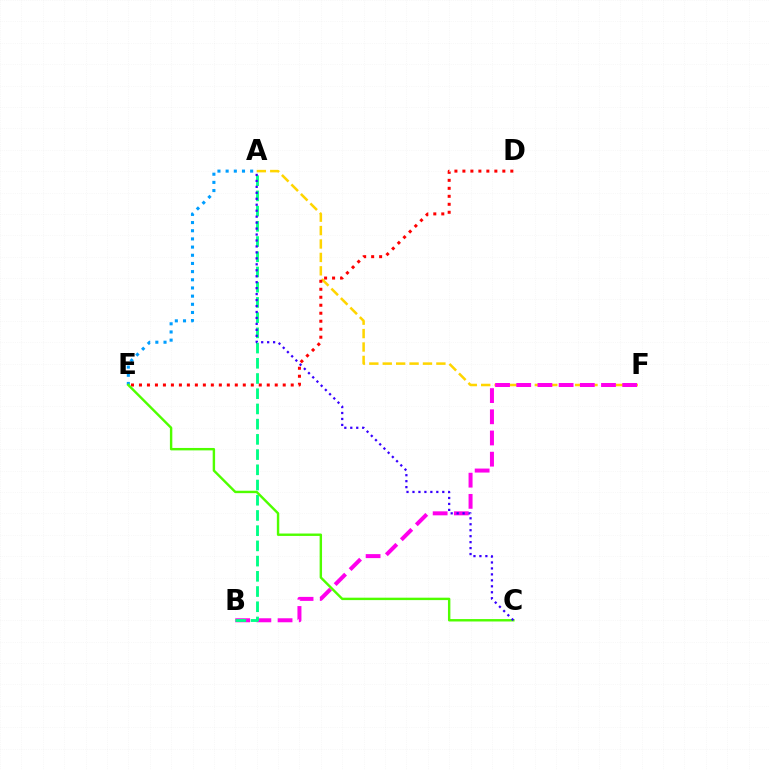{('A', 'F'): [{'color': '#ffd500', 'line_style': 'dashed', 'thickness': 1.82}], ('A', 'E'): [{'color': '#009eff', 'line_style': 'dotted', 'thickness': 2.22}], ('B', 'F'): [{'color': '#ff00ed', 'line_style': 'dashed', 'thickness': 2.88}], ('A', 'B'): [{'color': '#00ff86', 'line_style': 'dashed', 'thickness': 2.07}], ('D', 'E'): [{'color': '#ff0000', 'line_style': 'dotted', 'thickness': 2.17}], ('C', 'E'): [{'color': '#4fff00', 'line_style': 'solid', 'thickness': 1.74}], ('A', 'C'): [{'color': '#3700ff', 'line_style': 'dotted', 'thickness': 1.62}]}